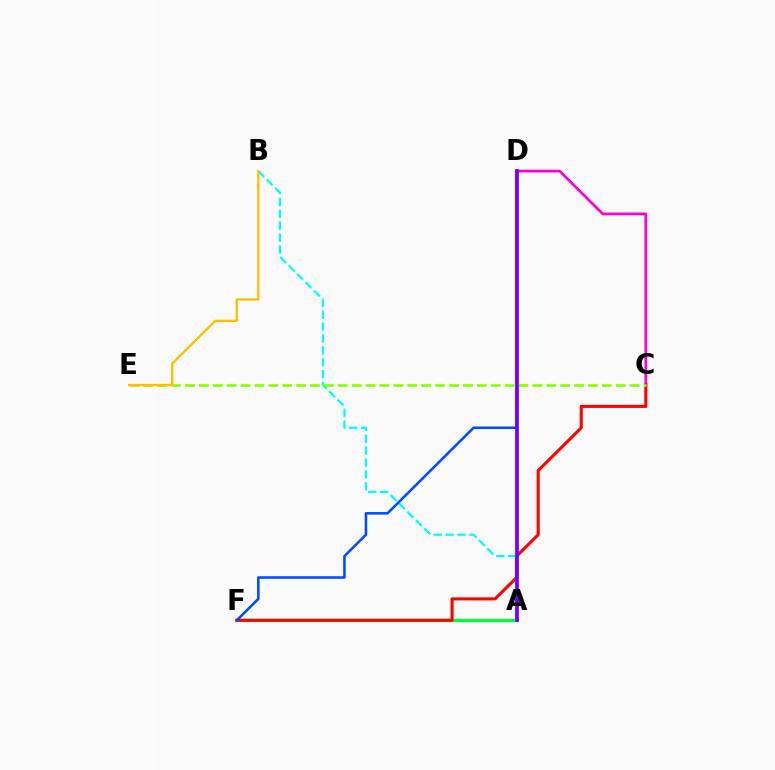{('A', 'F'): [{'color': '#00ff39', 'line_style': 'solid', 'thickness': 2.31}], ('A', 'B'): [{'color': '#00fff6', 'line_style': 'dashed', 'thickness': 1.61}], ('C', 'D'): [{'color': '#ff00cf', 'line_style': 'solid', 'thickness': 1.96}], ('C', 'F'): [{'color': '#ff0000', 'line_style': 'solid', 'thickness': 2.2}], ('C', 'E'): [{'color': '#84ff00', 'line_style': 'dashed', 'thickness': 1.89}], ('B', 'E'): [{'color': '#ffbd00', 'line_style': 'solid', 'thickness': 1.66}], ('D', 'F'): [{'color': '#004bff', 'line_style': 'solid', 'thickness': 1.83}], ('A', 'D'): [{'color': '#7200ff', 'line_style': 'solid', 'thickness': 2.69}]}